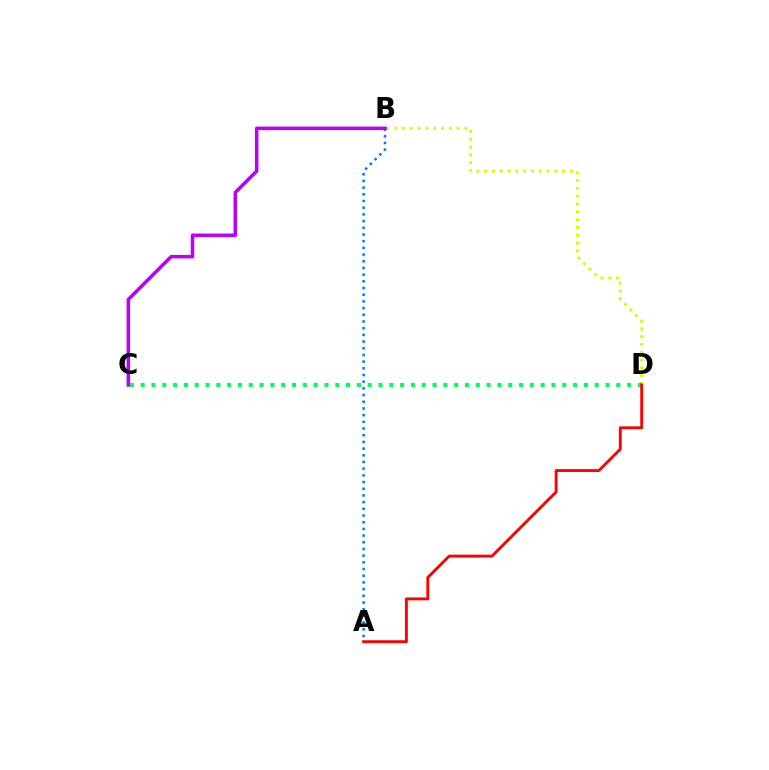{('A', 'B'): [{'color': '#0074ff', 'line_style': 'dotted', 'thickness': 1.82}], ('B', 'D'): [{'color': '#d1ff00', 'line_style': 'dotted', 'thickness': 2.12}], ('C', 'D'): [{'color': '#00ff5c', 'line_style': 'dotted', 'thickness': 2.94}], ('B', 'C'): [{'color': '#b900ff', 'line_style': 'solid', 'thickness': 2.54}], ('A', 'D'): [{'color': '#ff0000', 'line_style': 'solid', 'thickness': 2.07}]}